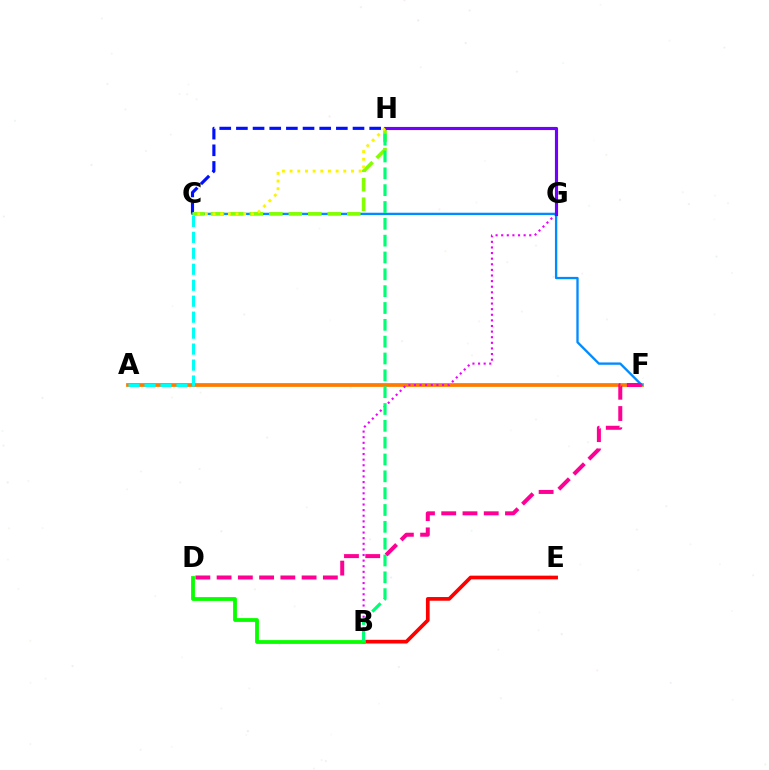{('A', 'F'): [{'color': '#ff7c00', 'line_style': 'solid', 'thickness': 2.71}], ('B', 'G'): [{'color': '#ee00ff', 'line_style': 'dotted', 'thickness': 1.52}], ('C', 'H'): [{'color': '#0010ff', 'line_style': 'dashed', 'thickness': 2.26}, {'color': '#84ff00', 'line_style': 'dashed', 'thickness': 2.65}, {'color': '#fcf500', 'line_style': 'dotted', 'thickness': 2.08}], ('C', 'F'): [{'color': '#008cff', 'line_style': 'solid', 'thickness': 1.68}], ('B', 'E'): [{'color': '#ff0000', 'line_style': 'solid', 'thickness': 2.66}], ('A', 'C'): [{'color': '#00fff6', 'line_style': 'dashed', 'thickness': 2.17}], ('B', 'D'): [{'color': '#08ff00', 'line_style': 'solid', 'thickness': 2.74}], ('B', 'H'): [{'color': '#00ff74', 'line_style': 'dashed', 'thickness': 2.29}], ('D', 'F'): [{'color': '#ff0094', 'line_style': 'dashed', 'thickness': 2.89}], ('G', 'H'): [{'color': '#7200ff', 'line_style': 'solid', 'thickness': 2.27}]}